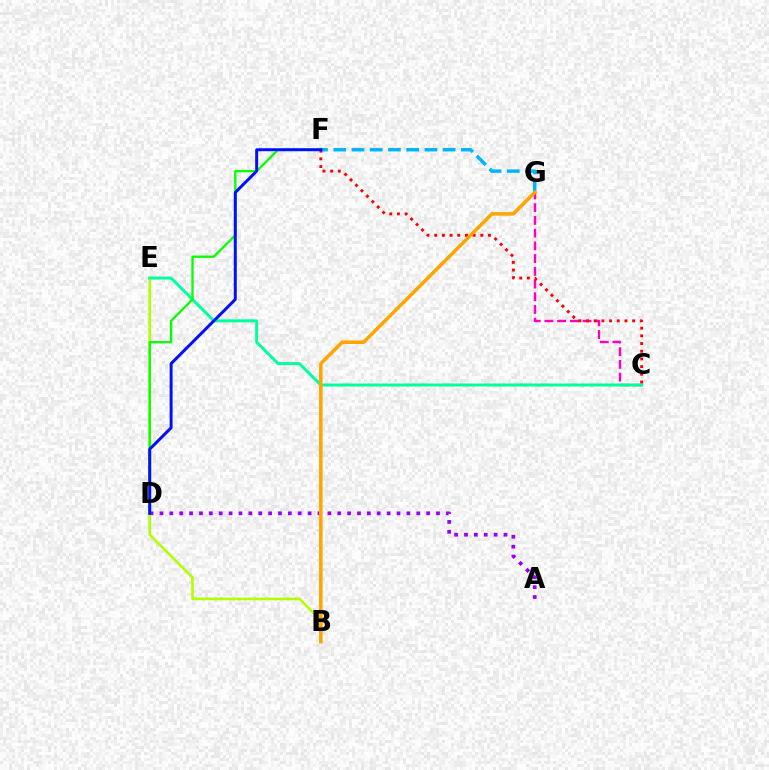{('A', 'D'): [{'color': '#9b00ff', 'line_style': 'dotted', 'thickness': 2.68}], ('B', 'E'): [{'color': '#b3ff00', 'line_style': 'solid', 'thickness': 1.89}], ('F', 'G'): [{'color': '#00b5ff', 'line_style': 'dashed', 'thickness': 2.48}], ('C', 'G'): [{'color': '#ff00bd', 'line_style': 'dashed', 'thickness': 1.73}], ('C', 'E'): [{'color': '#00ff9d', 'line_style': 'solid', 'thickness': 2.15}], ('D', 'F'): [{'color': '#08ff00', 'line_style': 'solid', 'thickness': 1.66}, {'color': '#0010ff', 'line_style': 'solid', 'thickness': 2.15}], ('C', 'F'): [{'color': '#ff0000', 'line_style': 'dotted', 'thickness': 2.09}], ('B', 'G'): [{'color': '#ffa500', 'line_style': 'solid', 'thickness': 2.54}]}